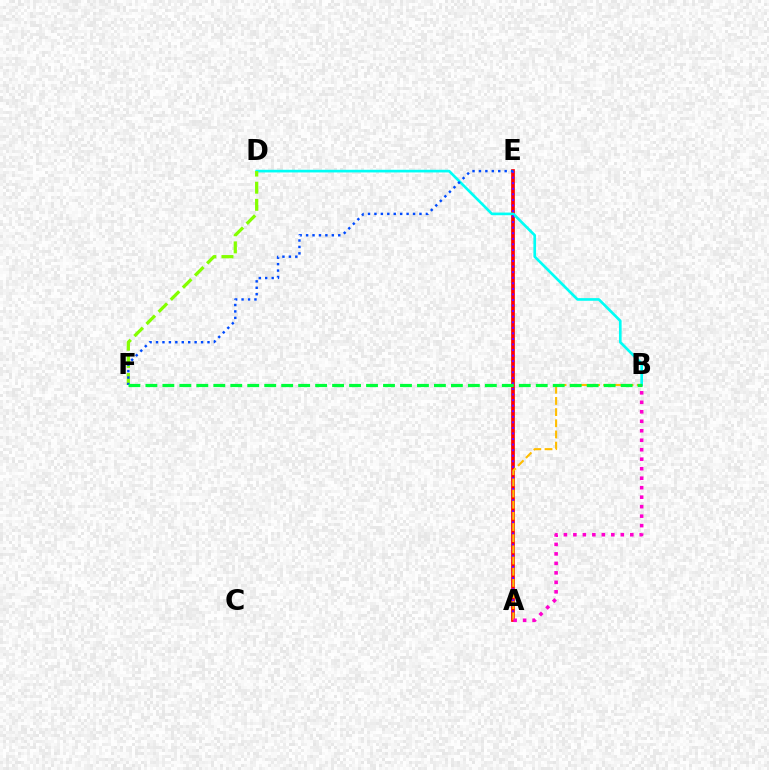{('A', 'E'): [{'color': '#ff0000', 'line_style': 'solid', 'thickness': 2.67}, {'color': '#7200ff', 'line_style': 'dotted', 'thickness': 1.51}], ('B', 'D'): [{'color': '#00fff6', 'line_style': 'solid', 'thickness': 1.92}], ('D', 'F'): [{'color': '#84ff00', 'line_style': 'dashed', 'thickness': 2.33}], ('A', 'B'): [{'color': '#ffbd00', 'line_style': 'dashed', 'thickness': 1.52}, {'color': '#ff00cf', 'line_style': 'dotted', 'thickness': 2.58}], ('E', 'F'): [{'color': '#004bff', 'line_style': 'dotted', 'thickness': 1.75}], ('B', 'F'): [{'color': '#00ff39', 'line_style': 'dashed', 'thickness': 2.31}]}